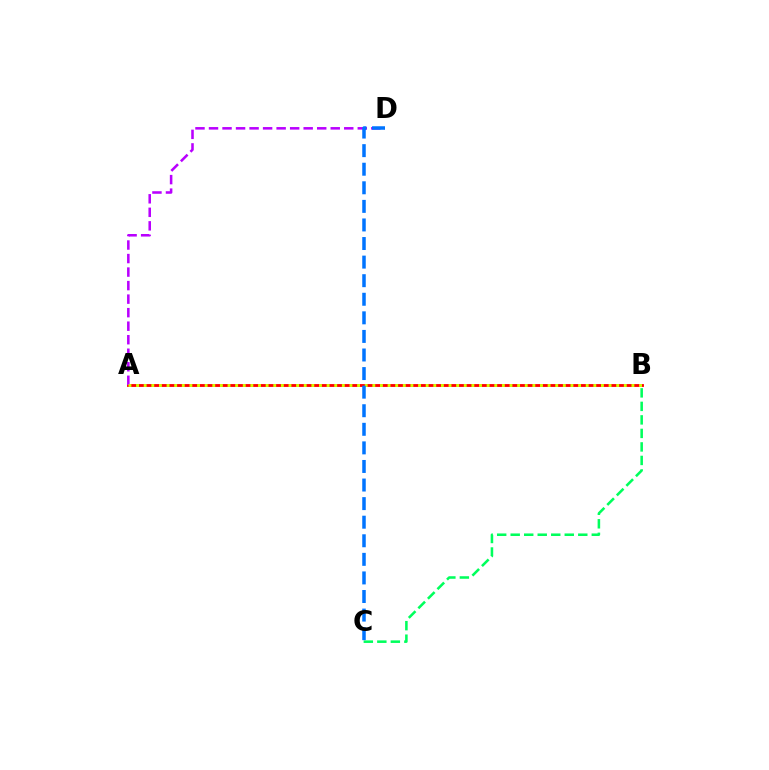{('B', 'C'): [{'color': '#00ff5c', 'line_style': 'dashed', 'thickness': 1.84}], ('A', 'B'): [{'color': '#ff0000', 'line_style': 'solid', 'thickness': 2.05}, {'color': '#d1ff00', 'line_style': 'dotted', 'thickness': 2.07}], ('A', 'D'): [{'color': '#b900ff', 'line_style': 'dashed', 'thickness': 1.84}], ('C', 'D'): [{'color': '#0074ff', 'line_style': 'dashed', 'thickness': 2.52}]}